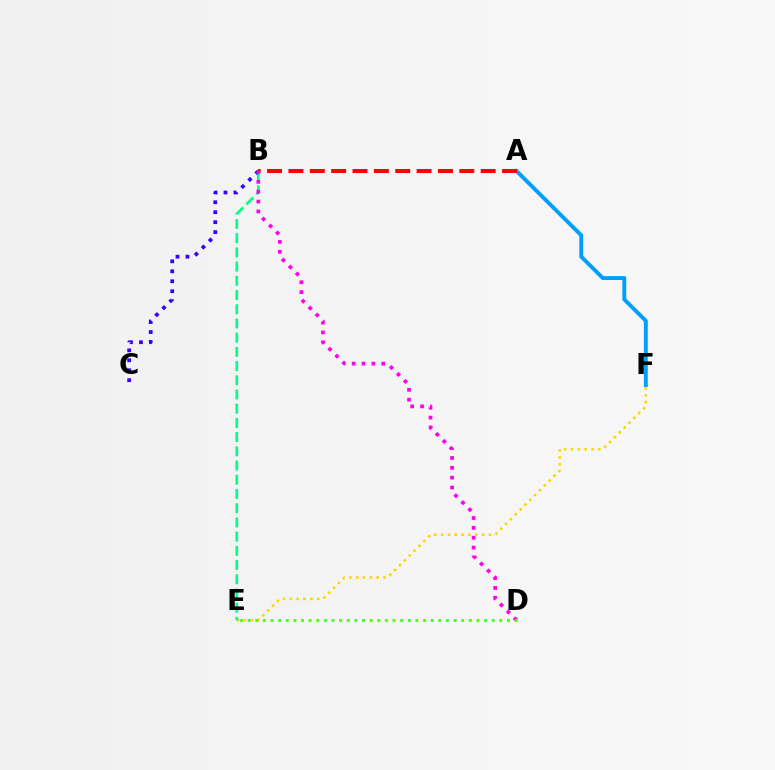{('E', 'F'): [{'color': '#ffd500', 'line_style': 'dotted', 'thickness': 1.86}], ('B', 'E'): [{'color': '#00ff86', 'line_style': 'dashed', 'thickness': 1.93}], ('A', 'F'): [{'color': '#009eff', 'line_style': 'solid', 'thickness': 2.8}], ('B', 'C'): [{'color': '#3700ff', 'line_style': 'dotted', 'thickness': 2.7}], ('A', 'B'): [{'color': '#ff0000', 'line_style': 'dashed', 'thickness': 2.9}], ('B', 'D'): [{'color': '#ff00ed', 'line_style': 'dotted', 'thickness': 2.68}], ('D', 'E'): [{'color': '#4fff00', 'line_style': 'dotted', 'thickness': 2.07}]}